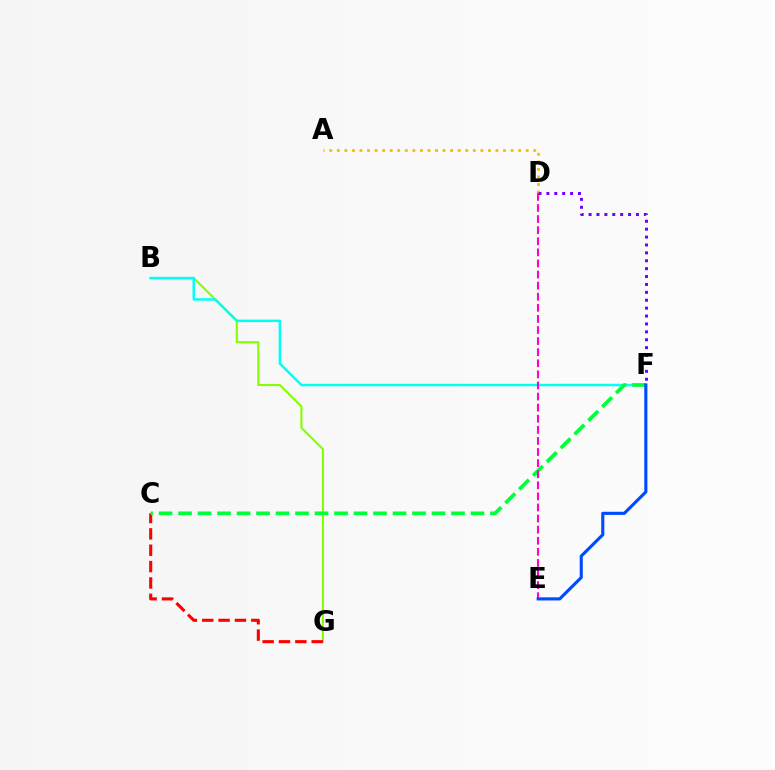{('B', 'G'): [{'color': '#84ff00', 'line_style': 'solid', 'thickness': 1.51}], ('C', 'G'): [{'color': '#ff0000', 'line_style': 'dashed', 'thickness': 2.22}], ('A', 'D'): [{'color': '#ffbd00', 'line_style': 'dotted', 'thickness': 2.05}], ('D', 'F'): [{'color': '#7200ff', 'line_style': 'dotted', 'thickness': 2.15}], ('B', 'F'): [{'color': '#00fff6', 'line_style': 'solid', 'thickness': 1.79}], ('C', 'F'): [{'color': '#00ff39', 'line_style': 'dashed', 'thickness': 2.65}], ('D', 'E'): [{'color': '#ff00cf', 'line_style': 'dashed', 'thickness': 1.51}], ('E', 'F'): [{'color': '#004bff', 'line_style': 'solid', 'thickness': 2.25}]}